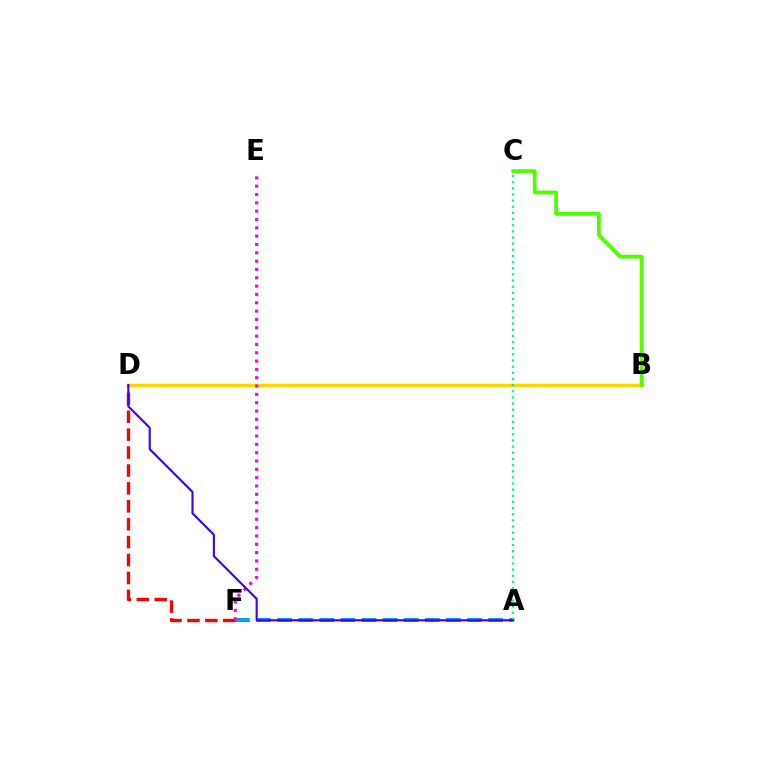{('A', 'F'): [{'color': '#009eff', 'line_style': 'dashed', 'thickness': 2.87}], ('D', 'F'): [{'color': '#ff0000', 'line_style': 'dashed', 'thickness': 2.43}], ('B', 'D'): [{'color': '#ffd500', 'line_style': 'solid', 'thickness': 2.51}], ('A', 'C'): [{'color': '#00ff86', 'line_style': 'dotted', 'thickness': 1.67}], ('E', 'F'): [{'color': '#ff00ed', 'line_style': 'dotted', 'thickness': 2.26}], ('B', 'C'): [{'color': '#4fff00', 'line_style': 'solid', 'thickness': 2.75}], ('A', 'D'): [{'color': '#3700ff', 'line_style': 'solid', 'thickness': 1.53}]}